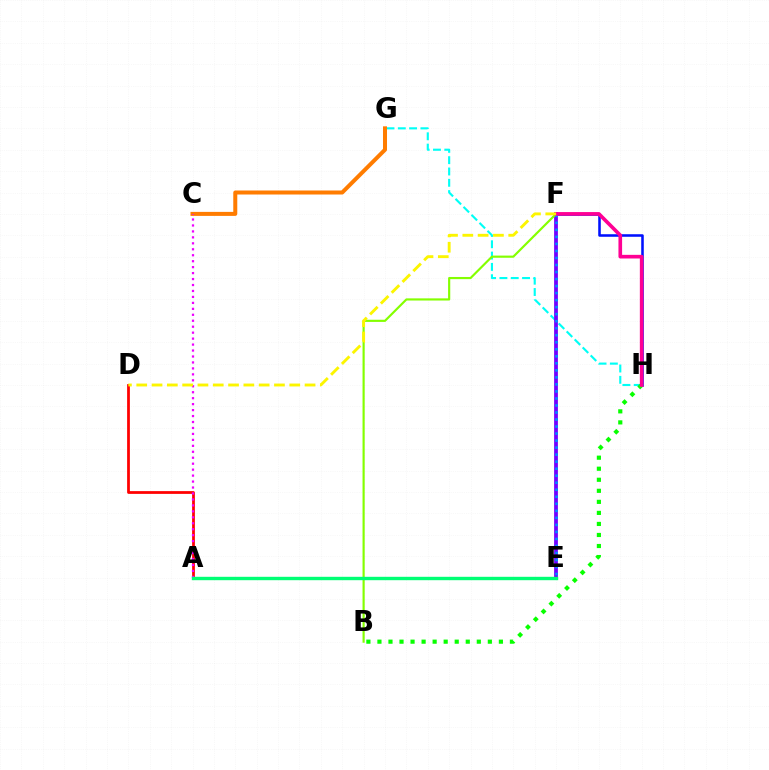{('G', 'H'): [{'color': '#00fff6', 'line_style': 'dashed', 'thickness': 1.54}], ('C', 'G'): [{'color': '#ff7c00', 'line_style': 'solid', 'thickness': 2.89}], ('E', 'F'): [{'color': '#7200ff', 'line_style': 'solid', 'thickness': 2.72}, {'color': '#008cff', 'line_style': 'dotted', 'thickness': 1.91}], ('F', 'H'): [{'color': '#0010ff', 'line_style': 'solid', 'thickness': 1.84}, {'color': '#ff0094', 'line_style': 'solid', 'thickness': 2.63}], ('A', 'D'): [{'color': '#ff0000', 'line_style': 'solid', 'thickness': 1.99}], ('B', 'F'): [{'color': '#84ff00', 'line_style': 'solid', 'thickness': 1.56}], ('A', 'C'): [{'color': '#ee00ff', 'line_style': 'dotted', 'thickness': 1.62}], ('B', 'H'): [{'color': '#08ff00', 'line_style': 'dotted', 'thickness': 3.0}], ('A', 'E'): [{'color': '#00ff74', 'line_style': 'solid', 'thickness': 2.44}], ('D', 'F'): [{'color': '#fcf500', 'line_style': 'dashed', 'thickness': 2.08}]}